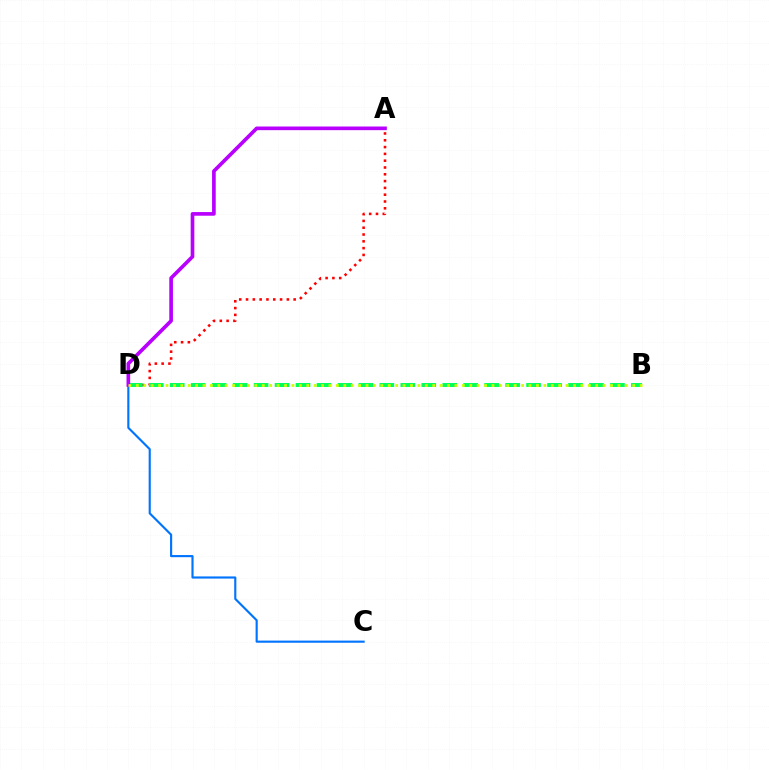{('A', 'D'): [{'color': '#ff0000', 'line_style': 'dotted', 'thickness': 1.85}, {'color': '#b900ff', 'line_style': 'solid', 'thickness': 2.63}], ('B', 'D'): [{'color': '#00ff5c', 'line_style': 'dashed', 'thickness': 2.85}, {'color': '#d1ff00', 'line_style': 'dotted', 'thickness': 2.01}], ('C', 'D'): [{'color': '#0074ff', 'line_style': 'solid', 'thickness': 1.54}]}